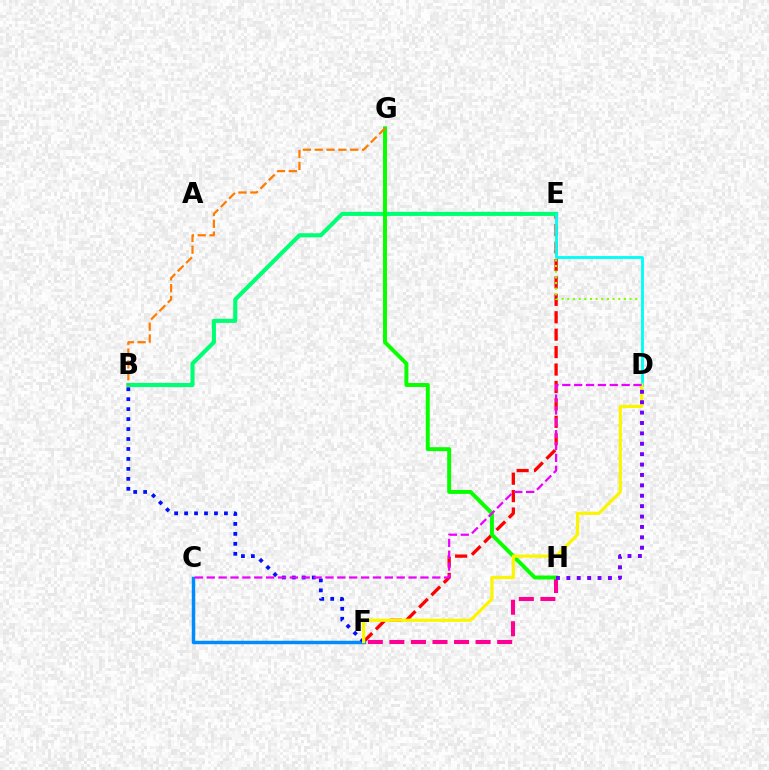{('E', 'F'): [{'color': '#ff0000', 'line_style': 'dashed', 'thickness': 2.37}], ('F', 'H'): [{'color': '#ff0094', 'line_style': 'dashed', 'thickness': 2.93}], ('D', 'E'): [{'color': '#84ff00', 'line_style': 'dotted', 'thickness': 1.54}, {'color': '#00fff6', 'line_style': 'solid', 'thickness': 2.05}], ('B', 'E'): [{'color': '#00ff74', 'line_style': 'solid', 'thickness': 2.95}], ('C', 'F'): [{'color': '#008cff', 'line_style': 'solid', 'thickness': 2.48}], ('B', 'F'): [{'color': '#0010ff', 'line_style': 'dotted', 'thickness': 2.71}], ('G', 'H'): [{'color': '#08ff00', 'line_style': 'solid', 'thickness': 2.84}], ('D', 'F'): [{'color': '#fcf500', 'line_style': 'solid', 'thickness': 2.3}], ('D', 'H'): [{'color': '#7200ff', 'line_style': 'dotted', 'thickness': 2.82}], ('B', 'G'): [{'color': '#ff7c00', 'line_style': 'dashed', 'thickness': 1.61}], ('C', 'D'): [{'color': '#ee00ff', 'line_style': 'dashed', 'thickness': 1.61}]}